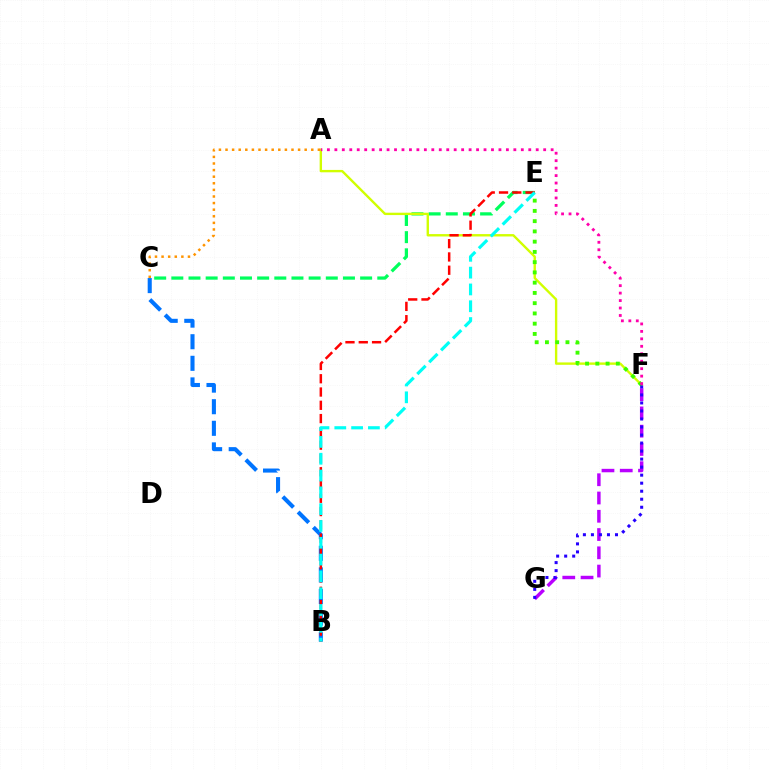{('C', 'E'): [{'color': '#00ff5c', 'line_style': 'dashed', 'thickness': 2.33}], ('A', 'F'): [{'color': '#d1ff00', 'line_style': 'solid', 'thickness': 1.71}, {'color': '#ff00ac', 'line_style': 'dotted', 'thickness': 2.03}], ('B', 'C'): [{'color': '#0074ff', 'line_style': 'dashed', 'thickness': 2.93}], ('B', 'E'): [{'color': '#ff0000', 'line_style': 'dashed', 'thickness': 1.8}, {'color': '#00fff6', 'line_style': 'dashed', 'thickness': 2.28}], ('F', 'G'): [{'color': '#b900ff', 'line_style': 'dashed', 'thickness': 2.48}, {'color': '#2500ff', 'line_style': 'dotted', 'thickness': 2.18}], ('E', 'F'): [{'color': '#3dff00', 'line_style': 'dotted', 'thickness': 2.79}], ('A', 'C'): [{'color': '#ff9400', 'line_style': 'dotted', 'thickness': 1.79}]}